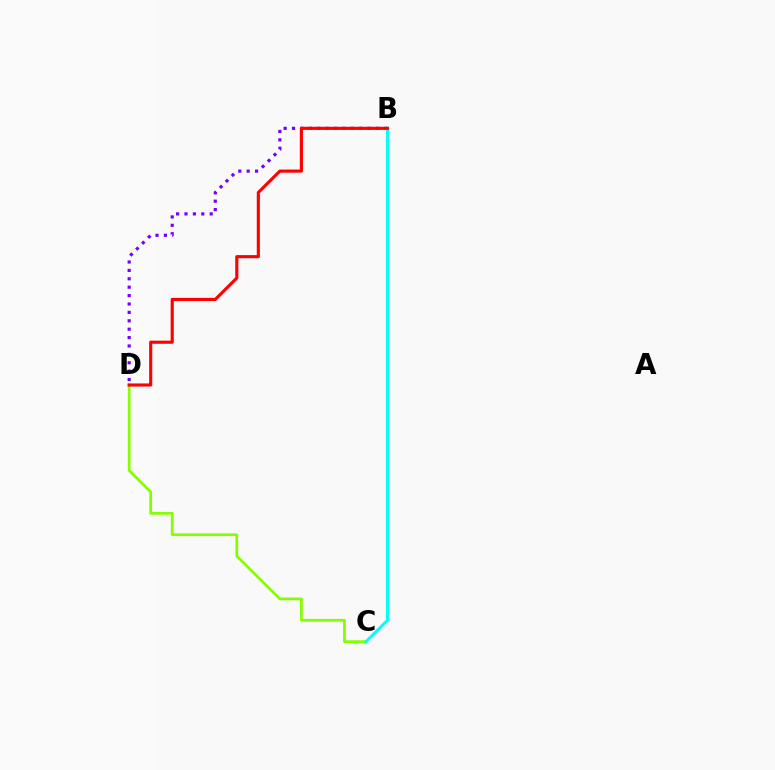{('B', 'D'): [{'color': '#7200ff', 'line_style': 'dotted', 'thickness': 2.28}, {'color': '#ff0000', 'line_style': 'solid', 'thickness': 2.25}], ('C', 'D'): [{'color': '#84ff00', 'line_style': 'solid', 'thickness': 1.98}], ('B', 'C'): [{'color': '#00fff6', 'line_style': 'solid', 'thickness': 2.09}]}